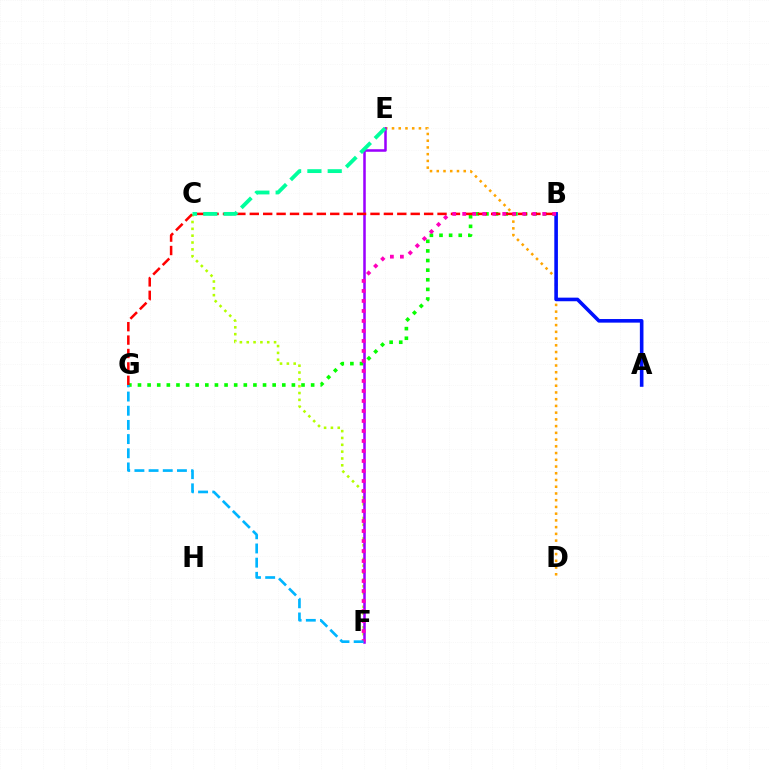{('B', 'G'): [{'color': '#08ff00', 'line_style': 'dotted', 'thickness': 2.61}, {'color': '#ff0000', 'line_style': 'dashed', 'thickness': 1.82}], ('D', 'E'): [{'color': '#ffa500', 'line_style': 'dotted', 'thickness': 1.83}], ('C', 'F'): [{'color': '#b3ff00', 'line_style': 'dotted', 'thickness': 1.86}], ('A', 'B'): [{'color': '#0010ff', 'line_style': 'solid', 'thickness': 2.59}], ('E', 'F'): [{'color': '#9b00ff', 'line_style': 'solid', 'thickness': 1.82}], ('C', 'E'): [{'color': '#00ff9d', 'line_style': 'dashed', 'thickness': 2.76}], ('B', 'F'): [{'color': '#ff00bd', 'line_style': 'dotted', 'thickness': 2.72}], ('F', 'G'): [{'color': '#00b5ff', 'line_style': 'dashed', 'thickness': 1.93}]}